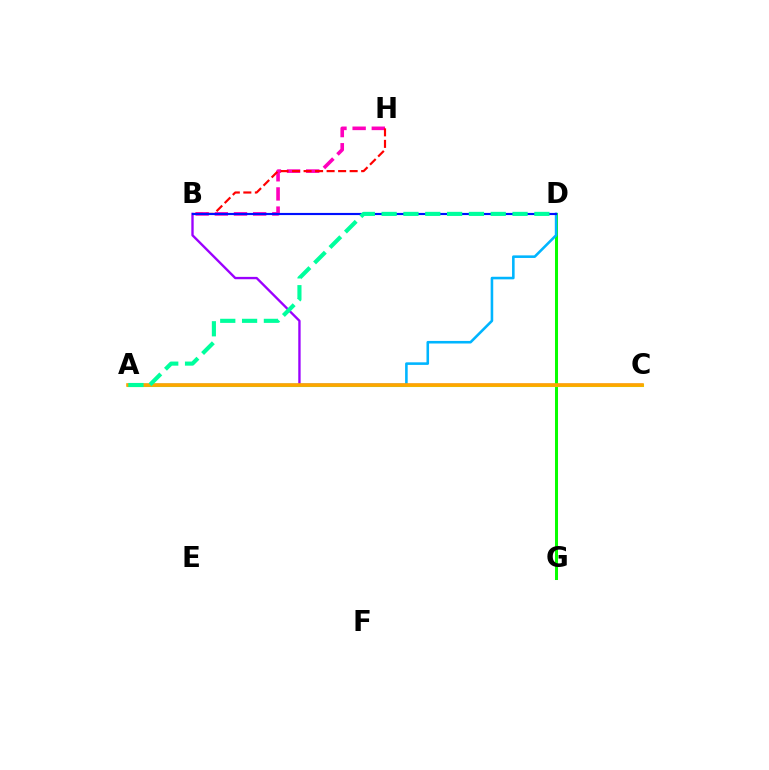{('B', 'H'): [{'color': '#ff00bd', 'line_style': 'dashed', 'thickness': 2.6}, {'color': '#ff0000', 'line_style': 'dashed', 'thickness': 1.56}], ('B', 'C'): [{'color': '#9b00ff', 'line_style': 'solid', 'thickness': 1.7}], ('D', 'G'): [{'color': '#08ff00', 'line_style': 'solid', 'thickness': 2.18}], ('A', 'C'): [{'color': '#b3ff00', 'line_style': 'solid', 'thickness': 2.21}, {'color': '#ffa500', 'line_style': 'solid', 'thickness': 2.59}], ('A', 'D'): [{'color': '#00b5ff', 'line_style': 'solid', 'thickness': 1.86}, {'color': '#00ff9d', 'line_style': 'dashed', 'thickness': 2.96}], ('B', 'D'): [{'color': '#0010ff', 'line_style': 'solid', 'thickness': 1.55}]}